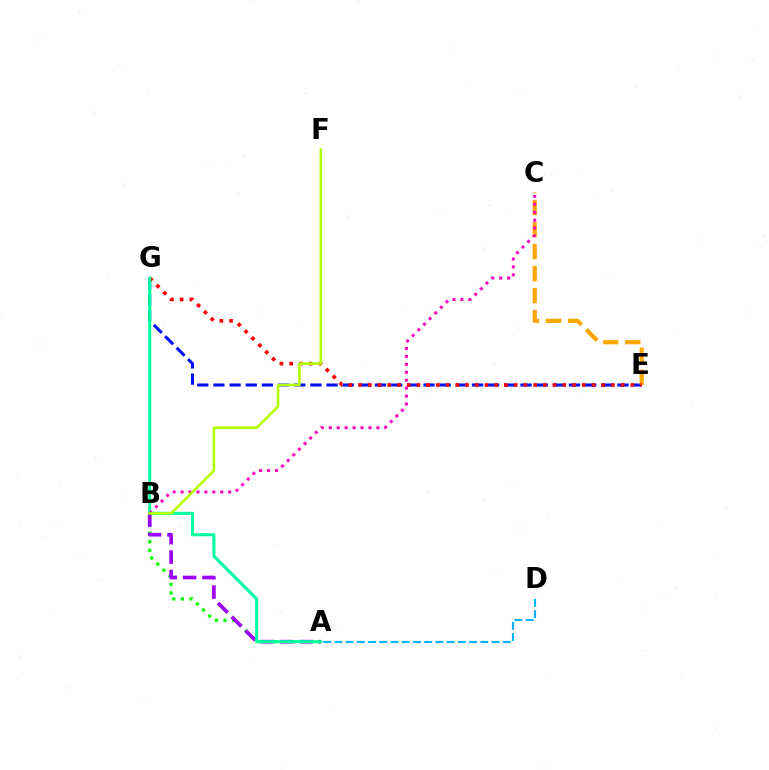{('A', 'B'): [{'color': '#08ff00', 'line_style': 'dotted', 'thickness': 2.33}, {'color': '#9b00ff', 'line_style': 'dashed', 'thickness': 2.64}], ('E', 'G'): [{'color': '#0010ff', 'line_style': 'dashed', 'thickness': 2.2}, {'color': '#ff0000', 'line_style': 'dotted', 'thickness': 2.64}], ('C', 'E'): [{'color': '#ffa500', 'line_style': 'dashed', 'thickness': 2.99}], ('A', 'D'): [{'color': '#00b5ff', 'line_style': 'dashed', 'thickness': 1.52}], ('A', 'G'): [{'color': '#00ff9d', 'line_style': 'solid', 'thickness': 2.19}], ('B', 'C'): [{'color': '#ff00bd', 'line_style': 'dotted', 'thickness': 2.16}], ('B', 'F'): [{'color': '#b3ff00', 'line_style': 'solid', 'thickness': 1.87}]}